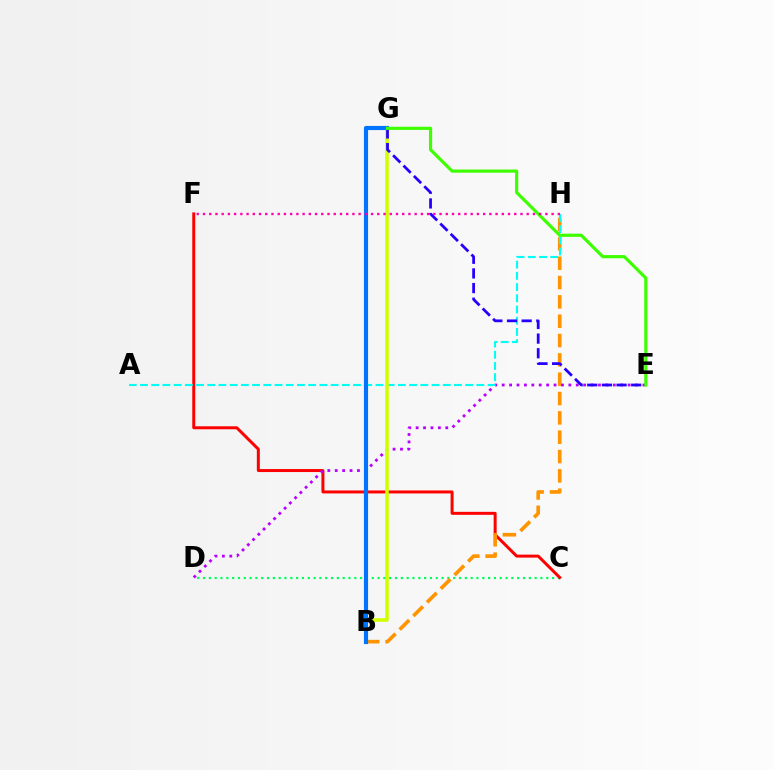{('C', 'D'): [{'color': '#00ff5c', 'line_style': 'dotted', 'thickness': 1.58}], ('C', 'F'): [{'color': '#ff0000', 'line_style': 'solid', 'thickness': 2.15}], ('B', 'H'): [{'color': '#ff9400', 'line_style': 'dashed', 'thickness': 2.63}], ('D', 'E'): [{'color': '#b900ff', 'line_style': 'dotted', 'thickness': 2.01}], ('A', 'H'): [{'color': '#00fff6', 'line_style': 'dashed', 'thickness': 1.52}], ('B', 'G'): [{'color': '#d1ff00', 'line_style': 'solid', 'thickness': 2.58}, {'color': '#0074ff', 'line_style': 'solid', 'thickness': 2.99}], ('E', 'G'): [{'color': '#2500ff', 'line_style': 'dashed', 'thickness': 1.99}, {'color': '#3dff00', 'line_style': 'solid', 'thickness': 2.28}], ('F', 'H'): [{'color': '#ff00ac', 'line_style': 'dotted', 'thickness': 1.69}]}